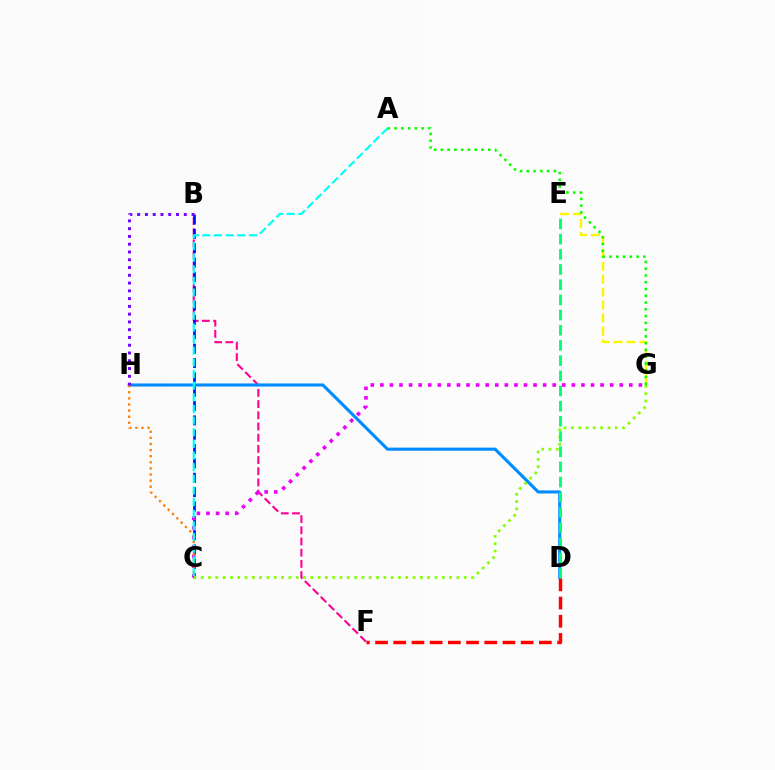{('B', 'F'): [{'color': '#ff0094', 'line_style': 'dashed', 'thickness': 1.52}], ('D', 'H'): [{'color': '#008cff', 'line_style': 'solid', 'thickness': 2.22}], ('B', 'C'): [{'color': '#0010ff', 'line_style': 'dashed', 'thickness': 1.95}], ('E', 'G'): [{'color': '#fcf500', 'line_style': 'dashed', 'thickness': 1.76}], ('C', 'G'): [{'color': '#ee00ff', 'line_style': 'dotted', 'thickness': 2.6}, {'color': '#84ff00', 'line_style': 'dotted', 'thickness': 1.99}], ('C', 'H'): [{'color': '#ff7c00', 'line_style': 'dotted', 'thickness': 1.66}], ('D', 'F'): [{'color': '#ff0000', 'line_style': 'dashed', 'thickness': 2.47}], ('B', 'H'): [{'color': '#7200ff', 'line_style': 'dotted', 'thickness': 2.11}], ('D', 'E'): [{'color': '#00ff74', 'line_style': 'dashed', 'thickness': 2.06}], ('A', 'C'): [{'color': '#00fff6', 'line_style': 'dashed', 'thickness': 1.58}], ('A', 'G'): [{'color': '#08ff00', 'line_style': 'dotted', 'thickness': 1.84}]}